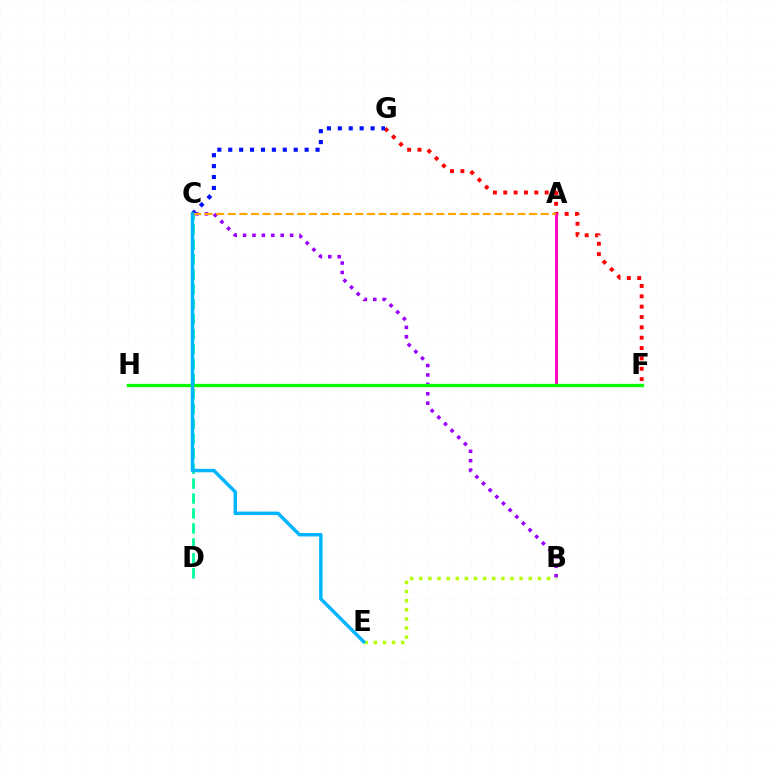{('B', 'C'): [{'color': '#9b00ff', 'line_style': 'dotted', 'thickness': 2.56}], ('F', 'G'): [{'color': '#ff0000', 'line_style': 'dotted', 'thickness': 2.81}], ('C', 'G'): [{'color': '#0010ff', 'line_style': 'dotted', 'thickness': 2.97}], ('C', 'D'): [{'color': '#00ff9d', 'line_style': 'dashed', 'thickness': 2.03}], ('A', 'F'): [{'color': '#ff00bd', 'line_style': 'solid', 'thickness': 2.08}], ('A', 'C'): [{'color': '#ffa500', 'line_style': 'dashed', 'thickness': 1.57}], ('F', 'H'): [{'color': '#08ff00', 'line_style': 'solid', 'thickness': 2.37}], ('B', 'E'): [{'color': '#b3ff00', 'line_style': 'dotted', 'thickness': 2.48}], ('C', 'E'): [{'color': '#00b5ff', 'line_style': 'solid', 'thickness': 2.49}]}